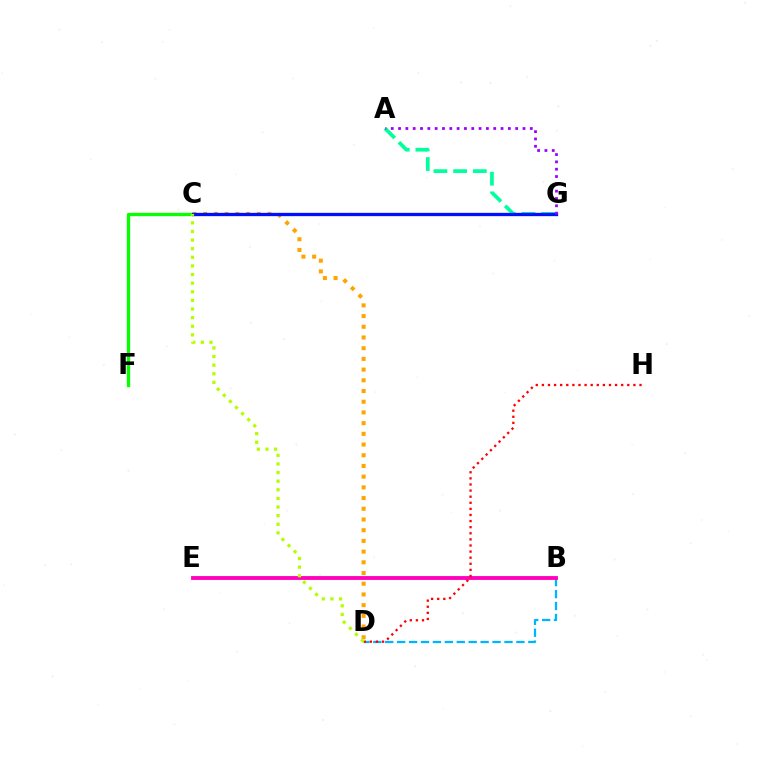{('A', 'G'): [{'color': '#00ff9d', 'line_style': 'dashed', 'thickness': 2.68}, {'color': '#9b00ff', 'line_style': 'dotted', 'thickness': 1.99}], ('B', 'D'): [{'color': '#00b5ff', 'line_style': 'dashed', 'thickness': 1.62}], ('C', 'D'): [{'color': '#ffa500', 'line_style': 'dotted', 'thickness': 2.91}, {'color': '#b3ff00', 'line_style': 'dotted', 'thickness': 2.34}], ('B', 'E'): [{'color': '#ff00bd', 'line_style': 'solid', 'thickness': 2.76}], ('C', 'F'): [{'color': '#08ff00', 'line_style': 'solid', 'thickness': 2.38}], ('C', 'G'): [{'color': '#0010ff', 'line_style': 'solid', 'thickness': 2.38}], ('D', 'H'): [{'color': '#ff0000', 'line_style': 'dotted', 'thickness': 1.66}]}